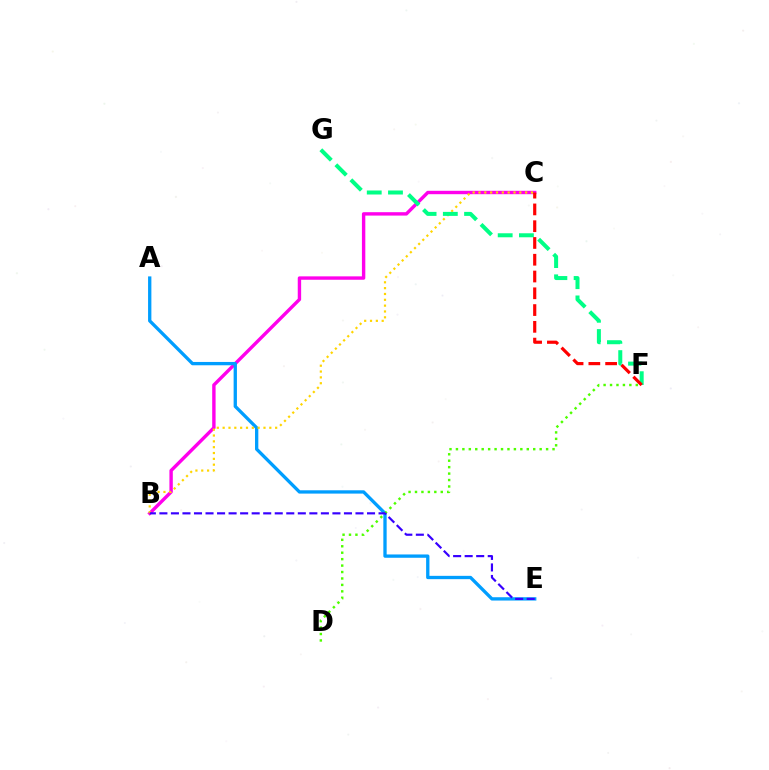{('B', 'C'): [{'color': '#ff00ed', 'line_style': 'solid', 'thickness': 2.45}, {'color': '#ffd500', 'line_style': 'dotted', 'thickness': 1.59}], ('A', 'E'): [{'color': '#009eff', 'line_style': 'solid', 'thickness': 2.39}], ('D', 'F'): [{'color': '#4fff00', 'line_style': 'dotted', 'thickness': 1.75}], ('F', 'G'): [{'color': '#00ff86', 'line_style': 'dashed', 'thickness': 2.89}], ('C', 'F'): [{'color': '#ff0000', 'line_style': 'dashed', 'thickness': 2.28}], ('B', 'E'): [{'color': '#3700ff', 'line_style': 'dashed', 'thickness': 1.57}]}